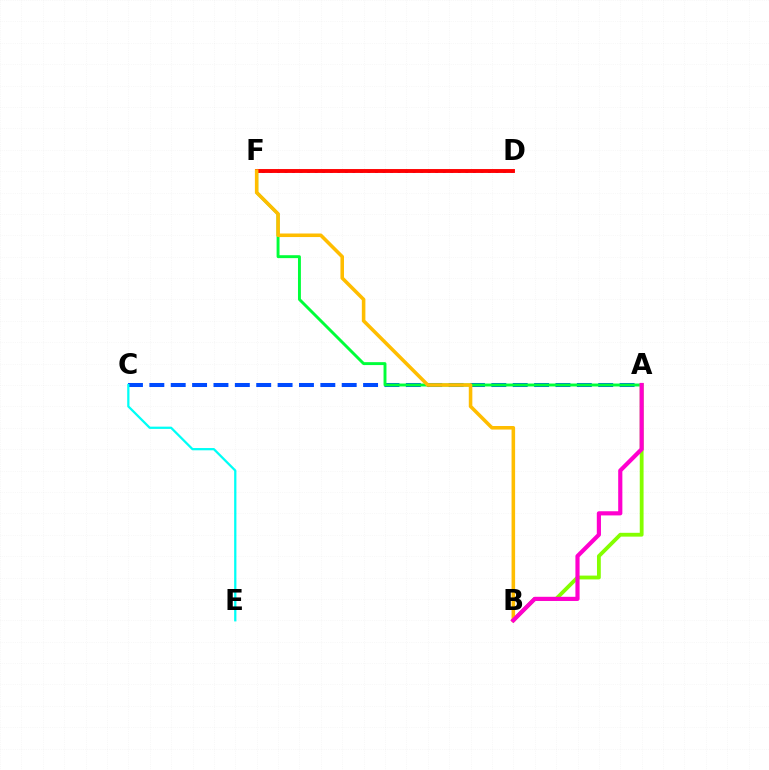{('A', 'C'): [{'color': '#004bff', 'line_style': 'dashed', 'thickness': 2.9}], ('D', 'F'): [{'color': '#7200ff', 'line_style': 'dotted', 'thickness': 2.05}, {'color': '#ff0000', 'line_style': 'solid', 'thickness': 2.8}], ('A', 'F'): [{'color': '#00ff39', 'line_style': 'solid', 'thickness': 2.1}], ('A', 'B'): [{'color': '#84ff00', 'line_style': 'solid', 'thickness': 2.75}, {'color': '#ff00cf', 'line_style': 'solid', 'thickness': 3.0}], ('B', 'F'): [{'color': '#ffbd00', 'line_style': 'solid', 'thickness': 2.56}], ('C', 'E'): [{'color': '#00fff6', 'line_style': 'solid', 'thickness': 1.63}]}